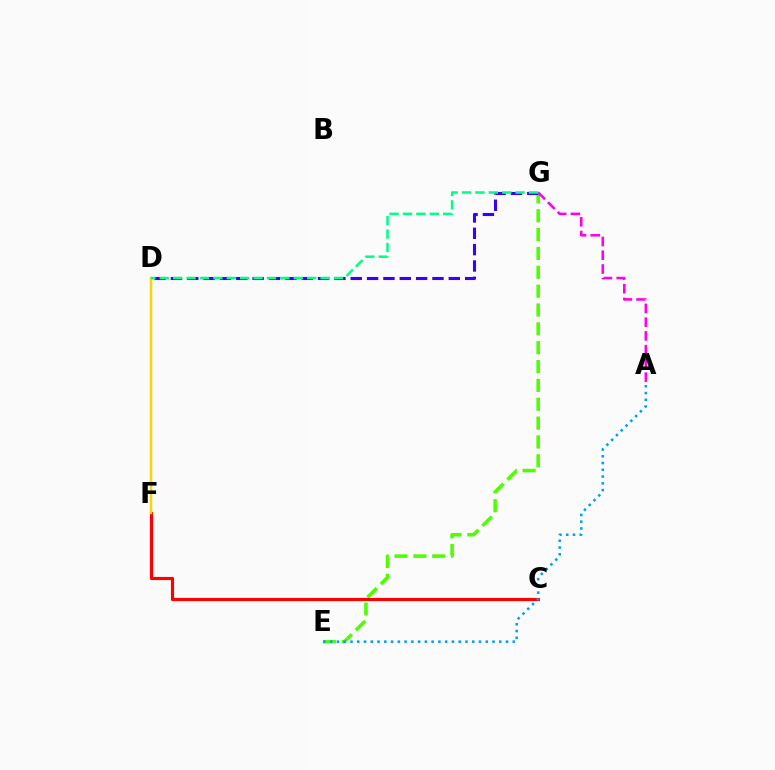{('E', 'G'): [{'color': '#4fff00', 'line_style': 'dashed', 'thickness': 2.56}], ('C', 'F'): [{'color': '#ff0000', 'line_style': 'solid', 'thickness': 2.28}], ('D', 'G'): [{'color': '#3700ff', 'line_style': 'dashed', 'thickness': 2.22}, {'color': '#00ff86', 'line_style': 'dashed', 'thickness': 1.82}], ('D', 'F'): [{'color': '#ffd500', 'line_style': 'solid', 'thickness': 1.75}], ('A', 'G'): [{'color': '#ff00ed', 'line_style': 'dashed', 'thickness': 1.87}], ('A', 'E'): [{'color': '#009eff', 'line_style': 'dotted', 'thickness': 1.84}]}